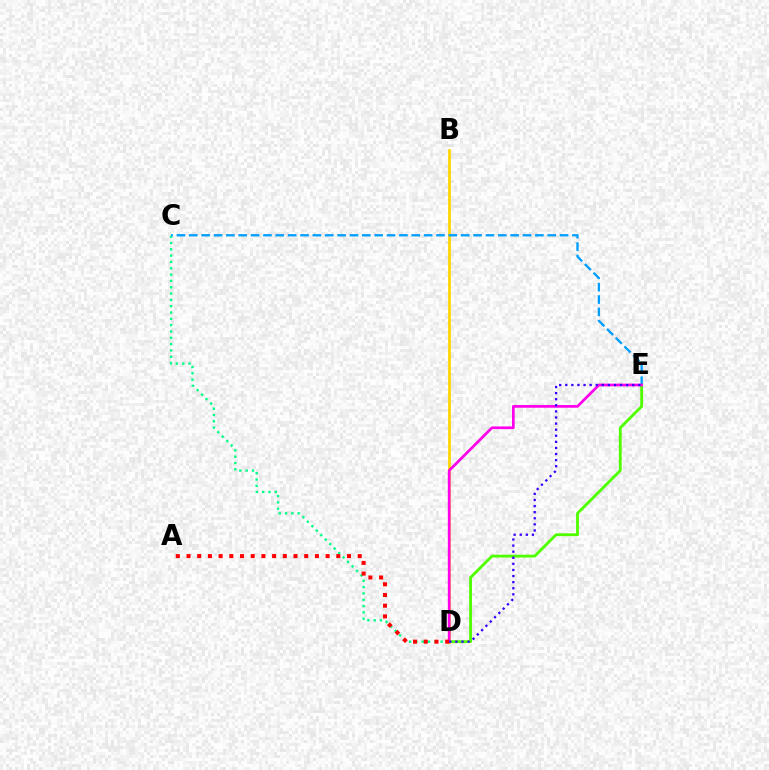{('C', 'D'): [{'color': '#00ff86', 'line_style': 'dotted', 'thickness': 1.72}], ('B', 'D'): [{'color': '#ffd500', 'line_style': 'solid', 'thickness': 1.97}], ('D', 'E'): [{'color': '#4fff00', 'line_style': 'solid', 'thickness': 2.04}, {'color': '#ff00ed', 'line_style': 'solid', 'thickness': 1.94}, {'color': '#3700ff', 'line_style': 'dotted', 'thickness': 1.66}], ('C', 'E'): [{'color': '#009eff', 'line_style': 'dashed', 'thickness': 1.68}], ('A', 'D'): [{'color': '#ff0000', 'line_style': 'dotted', 'thickness': 2.91}]}